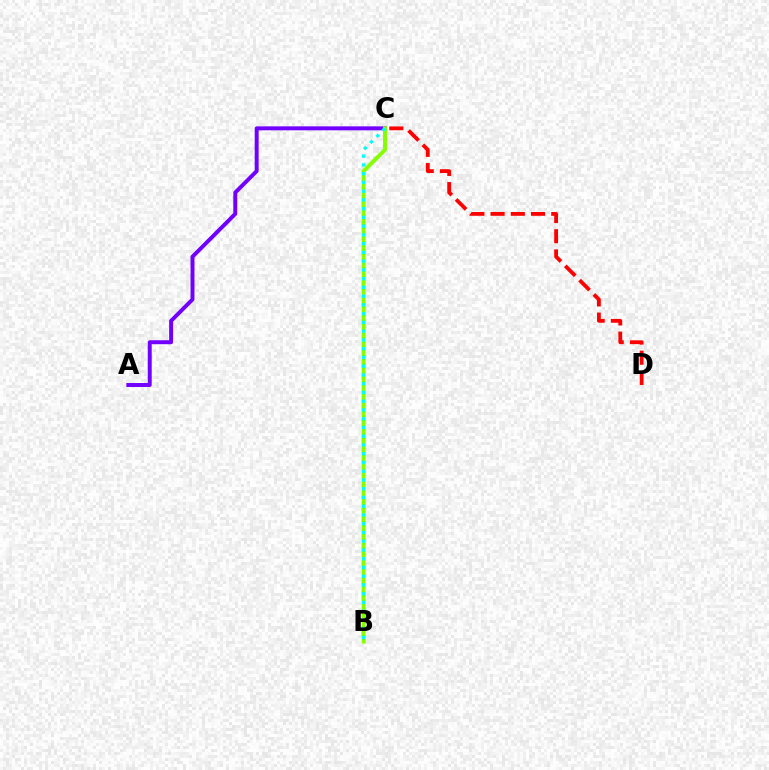{('A', 'C'): [{'color': '#7200ff', 'line_style': 'solid', 'thickness': 2.85}], ('B', 'C'): [{'color': '#84ff00', 'line_style': 'solid', 'thickness': 2.82}, {'color': '#00fff6', 'line_style': 'dotted', 'thickness': 2.38}], ('C', 'D'): [{'color': '#ff0000', 'line_style': 'dashed', 'thickness': 2.75}]}